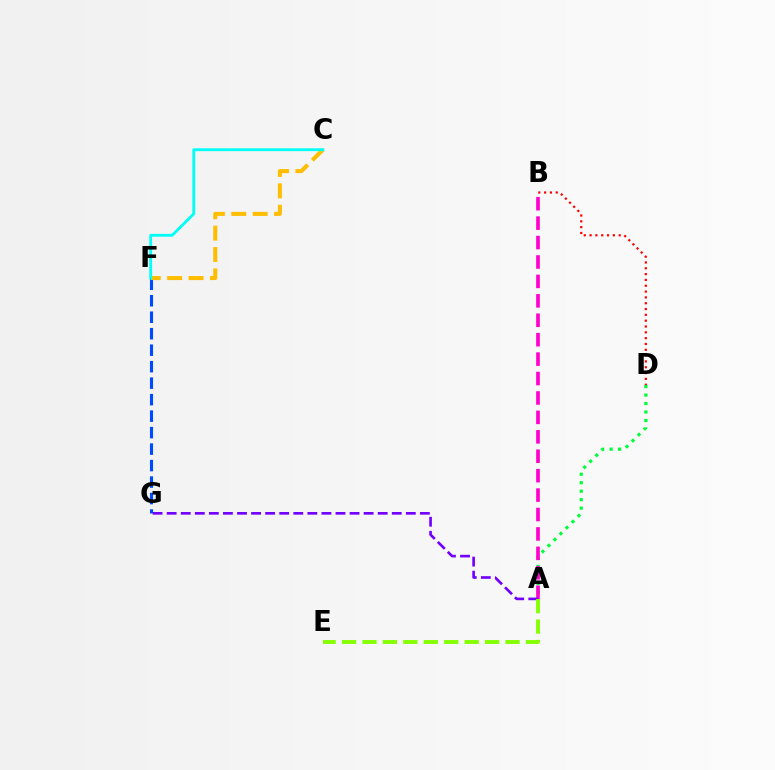{('B', 'D'): [{'color': '#ff0000', 'line_style': 'dotted', 'thickness': 1.58}], ('A', 'D'): [{'color': '#00ff39', 'line_style': 'dotted', 'thickness': 2.3}], ('F', 'G'): [{'color': '#004bff', 'line_style': 'dashed', 'thickness': 2.24}], ('C', 'F'): [{'color': '#ffbd00', 'line_style': 'dashed', 'thickness': 2.9}, {'color': '#00fff6', 'line_style': 'solid', 'thickness': 2.04}], ('A', 'B'): [{'color': '#ff00cf', 'line_style': 'dashed', 'thickness': 2.64}], ('A', 'G'): [{'color': '#7200ff', 'line_style': 'dashed', 'thickness': 1.91}], ('A', 'E'): [{'color': '#84ff00', 'line_style': 'dashed', 'thickness': 2.78}]}